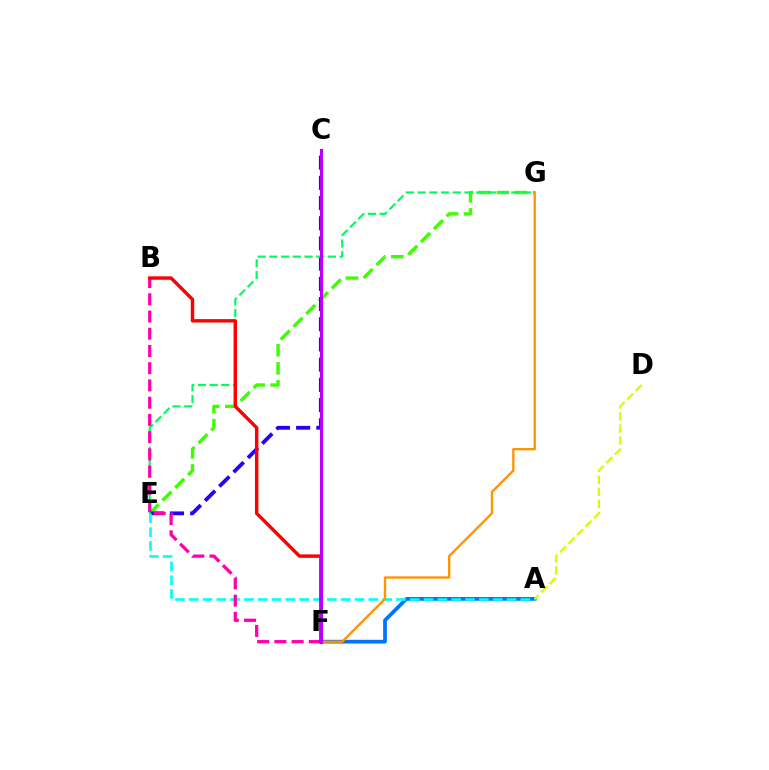{('A', 'F'): [{'color': '#0074ff', 'line_style': 'solid', 'thickness': 2.67}], ('E', 'G'): [{'color': '#3dff00', 'line_style': 'dashed', 'thickness': 2.46}, {'color': '#00ff5c', 'line_style': 'dashed', 'thickness': 1.59}], ('C', 'E'): [{'color': '#2500ff', 'line_style': 'dashed', 'thickness': 2.74}], ('A', 'E'): [{'color': '#00fff6', 'line_style': 'dashed', 'thickness': 1.88}], ('F', 'G'): [{'color': '#ff9400', 'line_style': 'solid', 'thickness': 1.69}], ('B', 'F'): [{'color': '#ff00ac', 'line_style': 'dashed', 'thickness': 2.34}, {'color': '#ff0000', 'line_style': 'solid', 'thickness': 2.46}], ('A', 'D'): [{'color': '#d1ff00', 'line_style': 'dashed', 'thickness': 1.64}], ('C', 'F'): [{'color': '#b900ff', 'line_style': 'solid', 'thickness': 2.18}]}